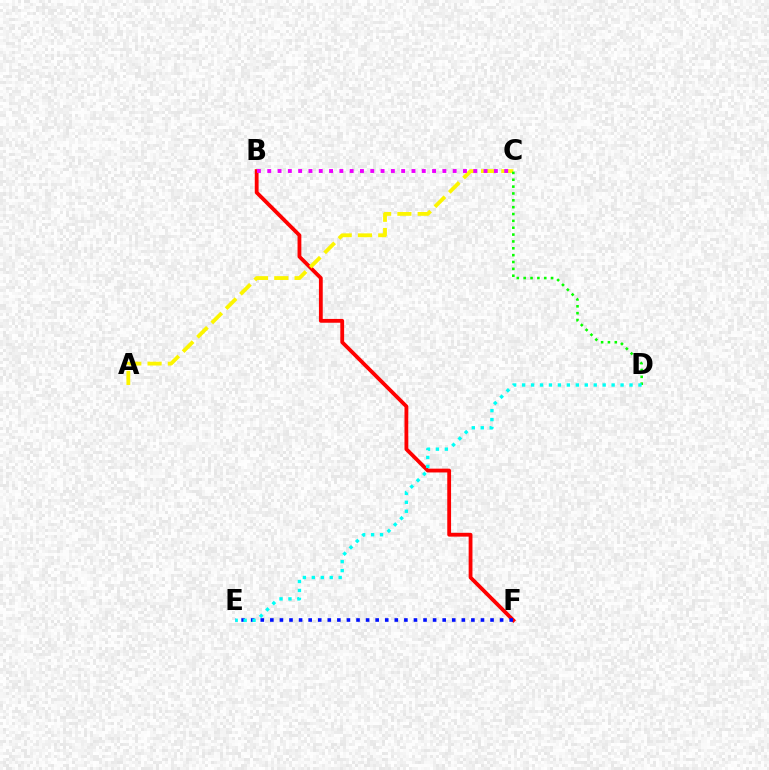{('B', 'F'): [{'color': '#ff0000', 'line_style': 'solid', 'thickness': 2.74}], ('E', 'F'): [{'color': '#0010ff', 'line_style': 'dotted', 'thickness': 2.6}], ('A', 'C'): [{'color': '#fcf500', 'line_style': 'dashed', 'thickness': 2.75}], ('C', 'D'): [{'color': '#08ff00', 'line_style': 'dotted', 'thickness': 1.86}], ('B', 'C'): [{'color': '#ee00ff', 'line_style': 'dotted', 'thickness': 2.8}], ('D', 'E'): [{'color': '#00fff6', 'line_style': 'dotted', 'thickness': 2.43}]}